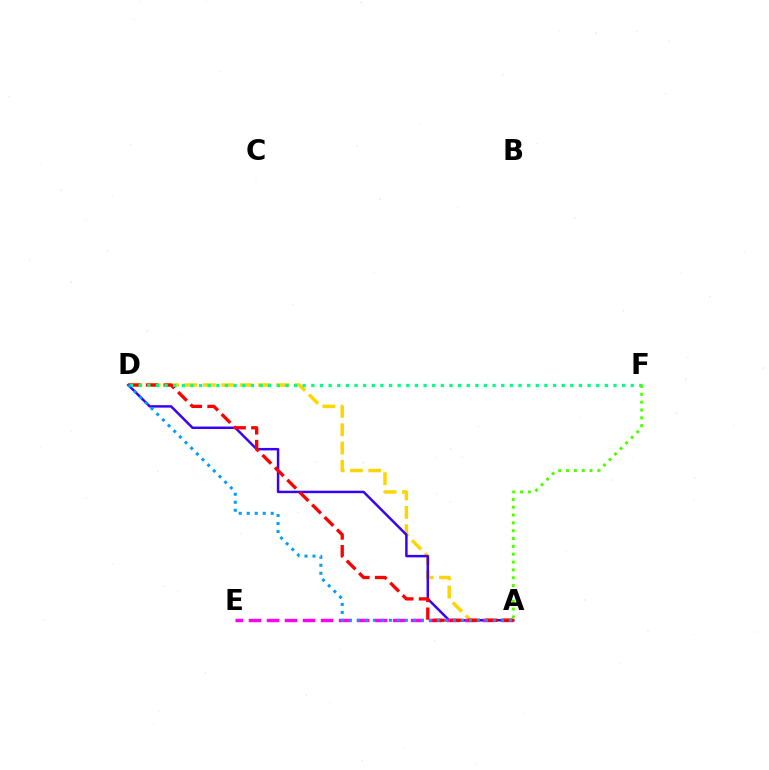{('A', 'D'): [{'color': '#ffd500', 'line_style': 'dashed', 'thickness': 2.49}, {'color': '#3700ff', 'line_style': 'solid', 'thickness': 1.77}, {'color': '#ff0000', 'line_style': 'dashed', 'thickness': 2.39}, {'color': '#009eff', 'line_style': 'dotted', 'thickness': 2.17}], ('A', 'E'): [{'color': '#ff00ed', 'line_style': 'dashed', 'thickness': 2.45}], ('D', 'F'): [{'color': '#00ff86', 'line_style': 'dotted', 'thickness': 2.35}], ('A', 'F'): [{'color': '#4fff00', 'line_style': 'dotted', 'thickness': 2.13}]}